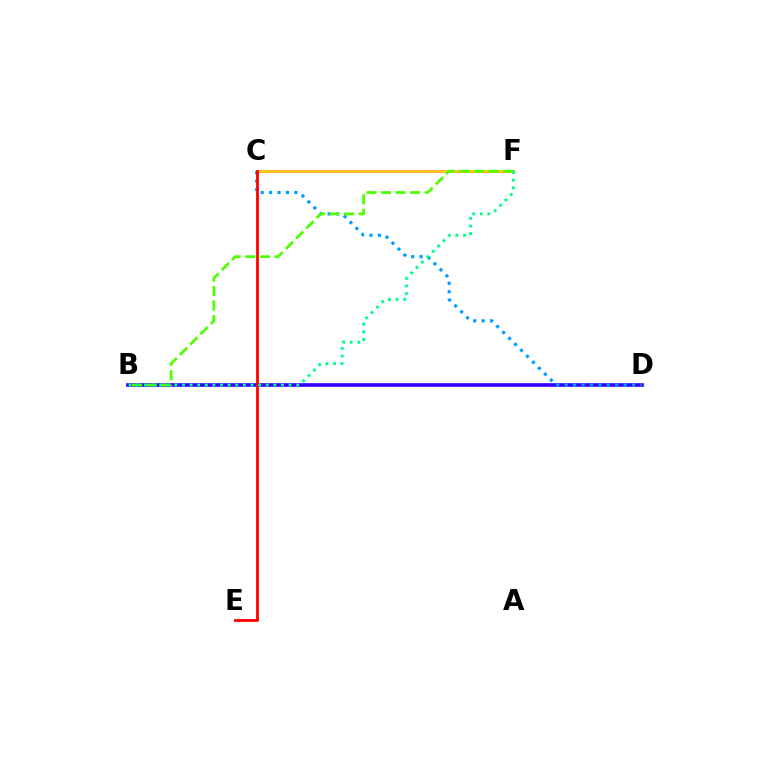{('B', 'D'): [{'color': '#3700ff', 'line_style': 'solid', 'thickness': 2.63}], ('C', 'F'): [{'color': '#ff00ed', 'line_style': 'solid', 'thickness': 1.99}, {'color': '#ffd500', 'line_style': 'solid', 'thickness': 1.9}], ('C', 'D'): [{'color': '#009eff', 'line_style': 'dotted', 'thickness': 2.29}], ('B', 'F'): [{'color': '#4fff00', 'line_style': 'dashed', 'thickness': 1.98}, {'color': '#00ff86', 'line_style': 'dotted', 'thickness': 2.07}], ('C', 'E'): [{'color': '#ff0000', 'line_style': 'solid', 'thickness': 2.01}]}